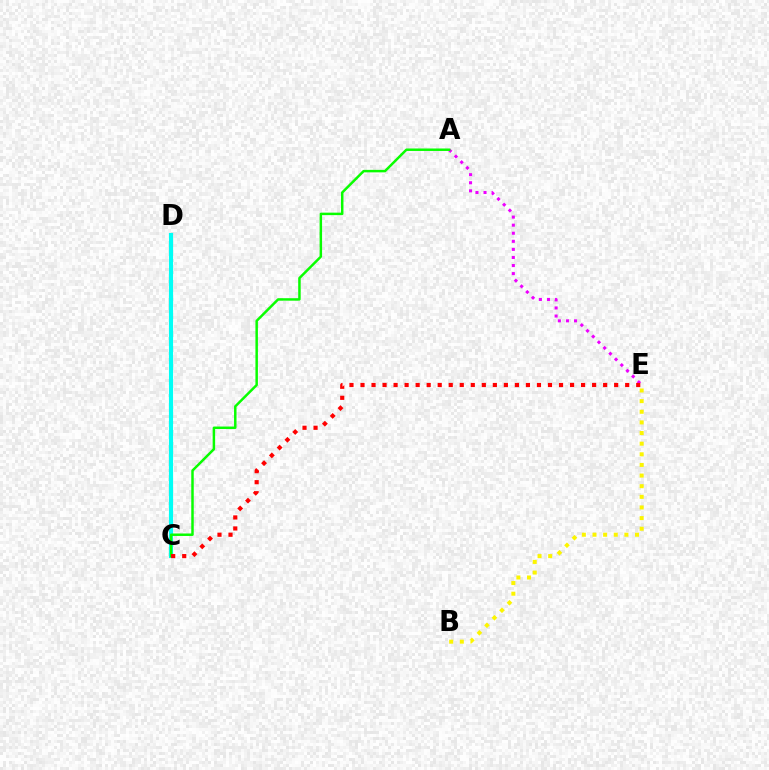{('C', 'D'): [{'color': '#0010ff', 'line_style': 'dotted', 'thickness': 1.79}, {'color': '#00fff6', 'line_style': 'solid', 'thickness': 2.98}], ('B', 'E'): [{'color': '#fcf500', 'line_style': 'dotted', 'thickness': 2.89}], ('A', 'E'): [{'color': '#ee00ff', 'line_style': 'dotted', 'thickness': 2.19}], ('A', 'C'): [{'color': '#08ff00', 'line_style': 'solid', 'thickness': 1.79}], ('C', 'E'): [{'color': '#ff0000', 'line_style': 'dotted', 'thickness': 3.0}]}